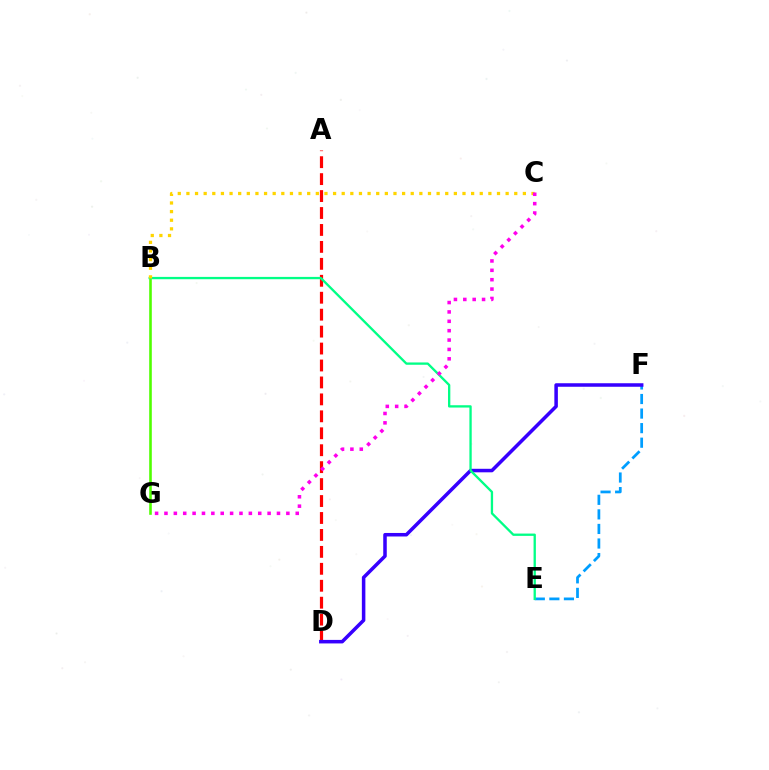{('E', 'F'): [{'color': '#009eff', 'line_style': 'dashed', 'thickness': 1.98}], ('A', 'D'): [{'color': '#ff0000', 'line_style': 'dashed', 'thickness': 2.3}], ('B', 'G'): [{'color': '#4fff00', 'line_style': 'solid', 'thickness': 1.87}], ('D', 'F'): [{'color': '#3700ff', 'line_style': 'solid', 'thickness': 2.54}], ('B', 'E'): [{'color': '#00ff86', 'line_style': 'solid', 'thickness': 1.67}], ('B', 'C'): [{'color': '#ffd500', 'line_style': 'dotted', 'thickness': 2.34}], ('C', 'G'): [{'color': '#ff00ed', 'line_style': 'dotted', 'thickness': 2.55}]}